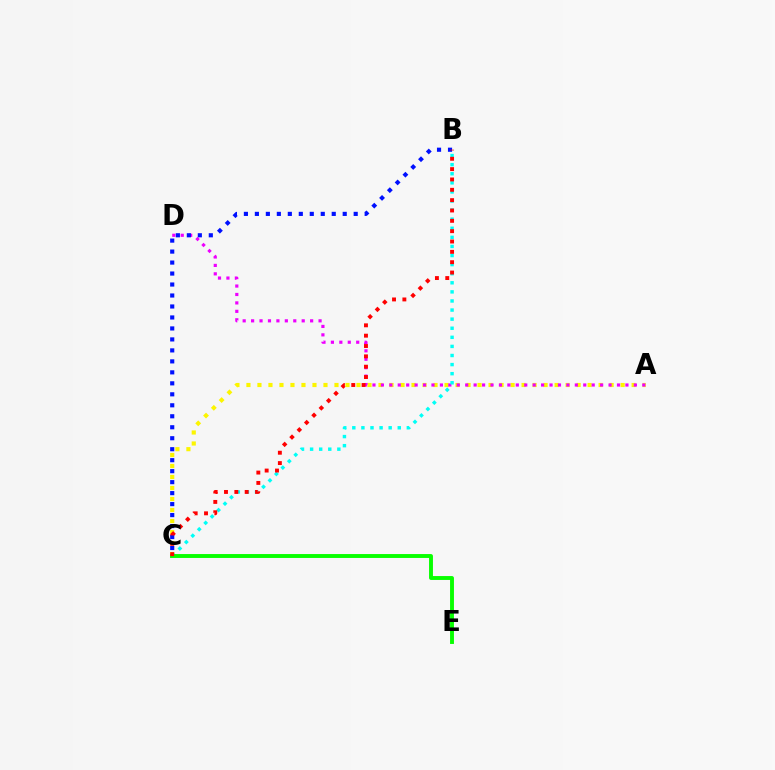{('A', 'C'): [{'color': '#fcf500', 'line_style': 'dotted', 'thickness': 2.99}], ('A', 'D'): [{'color': '#ee00ff', 'line_style': 'dotted', 'thickness': 2.29}], ('B', 'C'): [{'color': '#00fff6', 'line_style': 'dotted', 'thickness': 2.47}, {'color': '#0010ff', 'line_style': 'dotted', 'thickness': 2.98}, {'color': '#ff0000', 'line_style': 'dotted', 'thickness': 2.81}], ('C', 'E'): [{'color': '#08ff00', 'line_style': 'solid', 'thickness': 2.8}]}